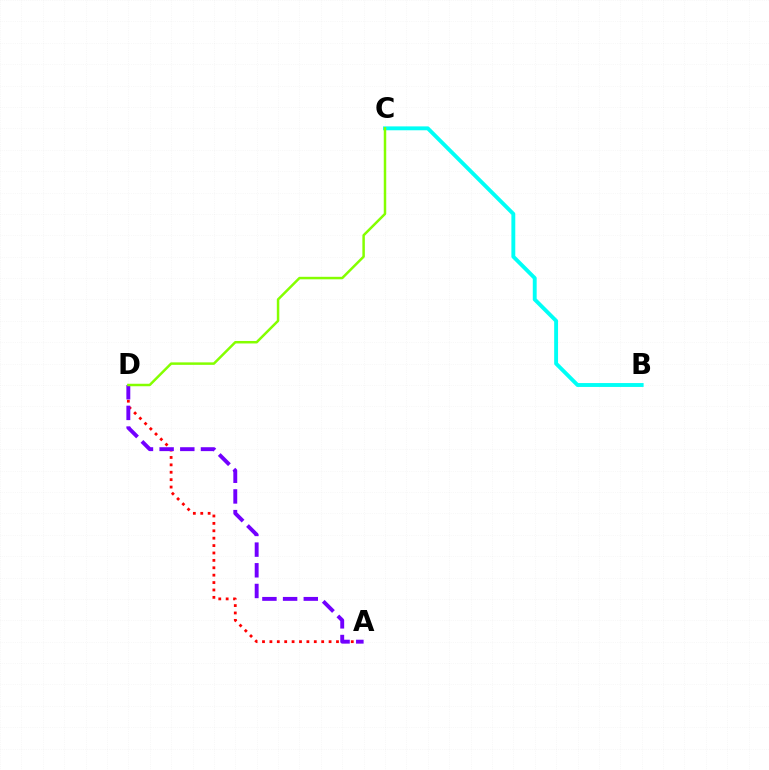{('A', 'D'): [{'color': '#ff0000', 'line_style': 'dotted', 'thickness': 2.01}, {'color': '#7200ff', 'line_style': 'dashed', 'thickness': 2.81}], ('B', 'C'): [{'color': '#00fff6', 'line_style': 'solid', 'thickness': 2.8}], ('C', 'D'): [{'color': '#84ff00', 'line_style': 'solid', 'thickness': 1.79}]}